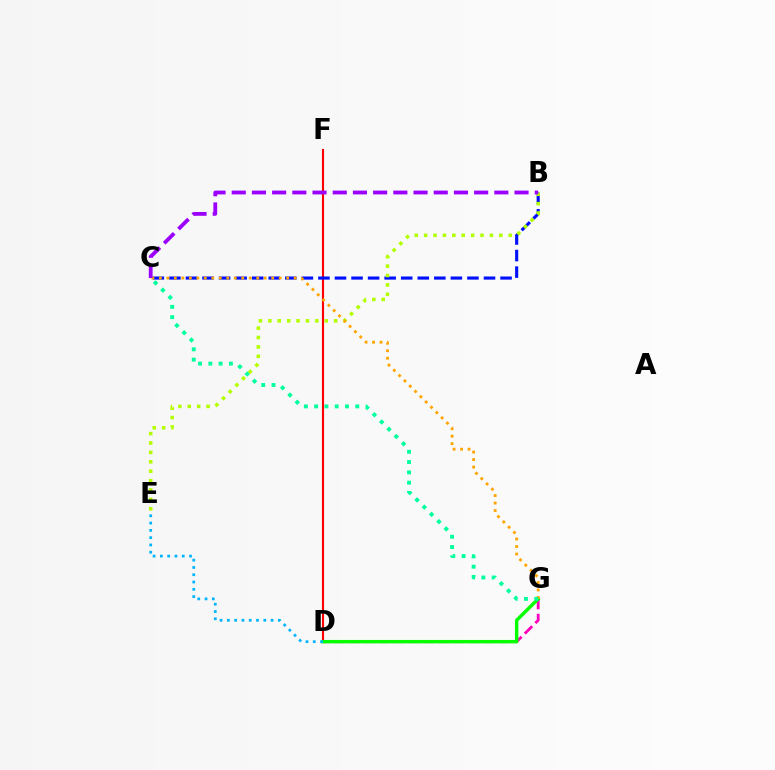{('D', 'G'): [{'color': '#ff00bd', 'line_style': 'dashed', 'thickness': 2.03}, {'color': '#08ff00', 'line_style': 'solid', 'thickness': 2.46}], ('D', 'F'): [{'color': '#ff0000', 'line_style': 'solid', 'thickness': 1.53}], ('B', 'C'): [{'color': '#0010ff', 'line_style': 'dashed', 'thickness': 2.25}, {'color': '#9b00ff', 'line_style': 'dashed', 'thickness': 2.74}], ('D', 'E'): [{'color': '#00b5ff', 'line_style': 'dotted', 'thickness': 1.98}], ('B', 'E'): [{'color': '#b3ff00', 'line_style': 'dotted', 'thickness': 2.55}], ('C', 'G'): [{'color': '#ffa500', 'line_style': 'dotted', 'thickness': 2.03}, {'color': '#00ff9d', 'line_style': 'dotted', 'thickness': 2.8}]}